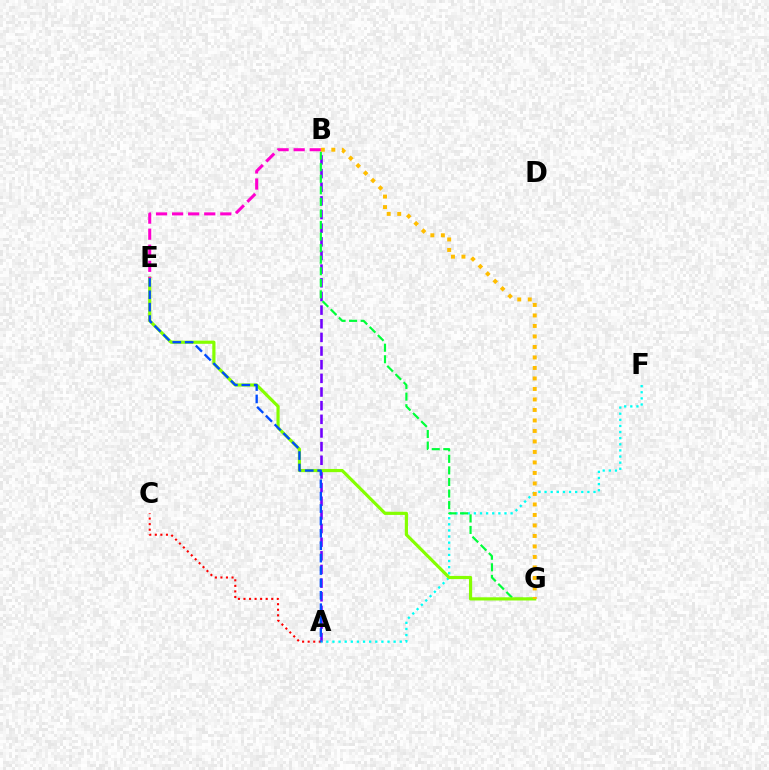{('A', 'C'): [{'color': '#ff0000', 'line_style': 'dotted', 'thickness': 1.51}], ('A', 'B'): [{'color': '#7200ff', 'line_style': 'dashed', 'thickness': 1.85}], ('A', 'F'): [{'color': '#00fff6', 'line_style': 'dotted', 'thickness': 1.66}], ('B', 'G'): [{'color': '#00ff39', 'line_style': 'dashed', 'thickness': 1.57}, {'color': '#ffbd00', 'line_style': 'dotted', 'thickness': 2.85}], ('E', 'G'): [{'color': '#84ff00', 'line_style': 'solid', 'thickness': 2.29}], ('A', 'E'): [{'color': '#004bff', 'line_style': 'dashed', 'thickness': 1.68}], ('B', 'E'): [{'color': '#ff00cf', 'line_style': 'dashed', 'thickness': 2.18}]}